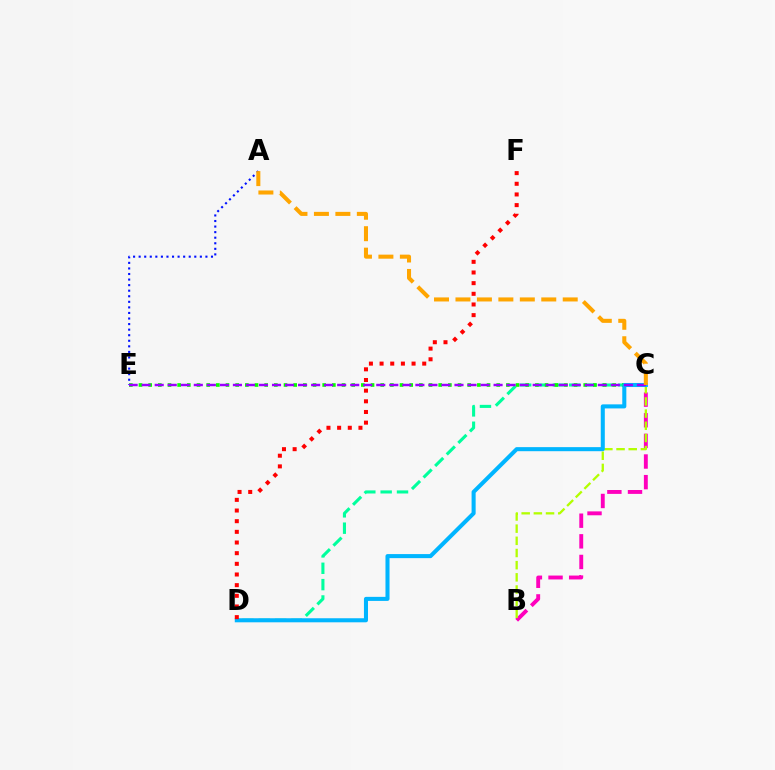{('C', 'D'): [{'color': '#00ff9d', 'line_style': 'dashed', 'thickness': 2.22}, {'color': '#00b5ff', 'line_style': 'solid', 'thickness': 2.92}], ('C', 'E'): [{'color': '#08ff00', 'line_style': 'dotted', 'thickness': 2.63}, {'color': '#9b00ff', 'line_style': 'dashed', 'thickness': 1.77}], ('A', 'E'): [{'color': '#0010ff', 'line_style': 'dotted', 'thickness': 1.51}], ('B', 'C'): [{'color': '#ff00bd', 'line_style': 'dashed', 'thickness': 2.8}, {'color': '#b3ff00', 'line_style': 'dashed', 'thickness': 1.65}], ('A', 'C'): [{'color': '#ffa500', 'line_style': 'dashed', 'thickness': 2.91}], ('D', 'F'): [{'color': '#ff0000', 'line_style': 'dotted', 'thickness': 2.9}]}